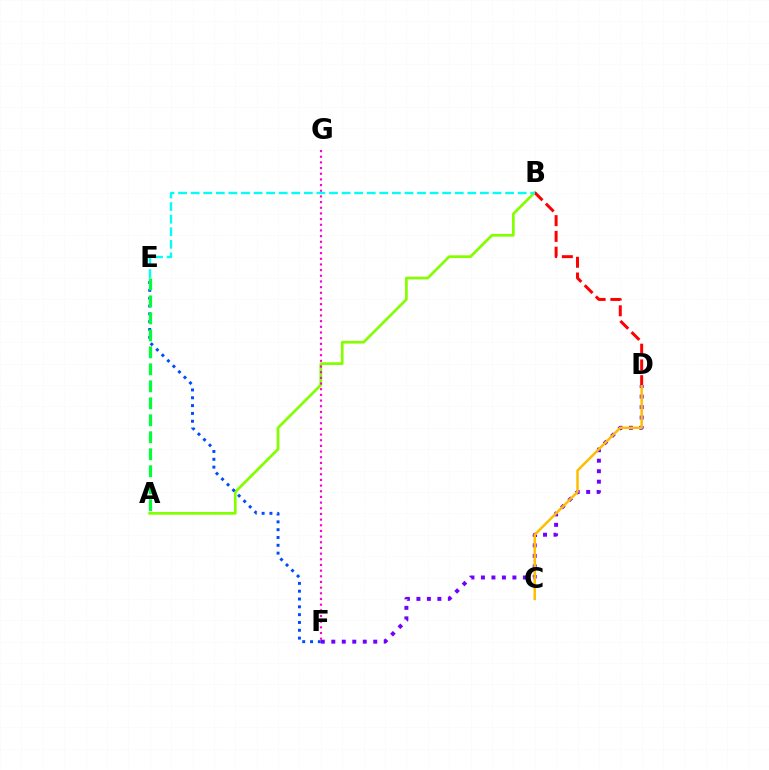{('D', 'F'): [{'color': '#7200ff', 'line_style': 'dotted', 'thickness': 2.85}], ('A', 'B'): [{'color': '#84ff00', 'line_style': 'solid', 'thickness': 1.96}], ('E', 'F'): [{'color': '#004bff', 'line_style': 'dotted', 'thickness': 2.12}], ('F', 'G'): [{'color': '#ff00cf', 'line_style': 'dotted', 'thickness': 1.54}], ('A', 'E'): [{'color': '#00ff39', 'line_style': 'dashed', 'thickness': 2.31}], ('C', 'D'): [{'color': '#ffbd00', 'line_style': 'solid', 'thickness': 1.8}], ('B', 'D'): [{'color': '#ff0000', 'line_style': 'dashed', 'thickness': 2.14}], ('B', 'E'): [{'color': '#00fff6', 'line_style': 'dashed', 'thickness': 1.71}]}